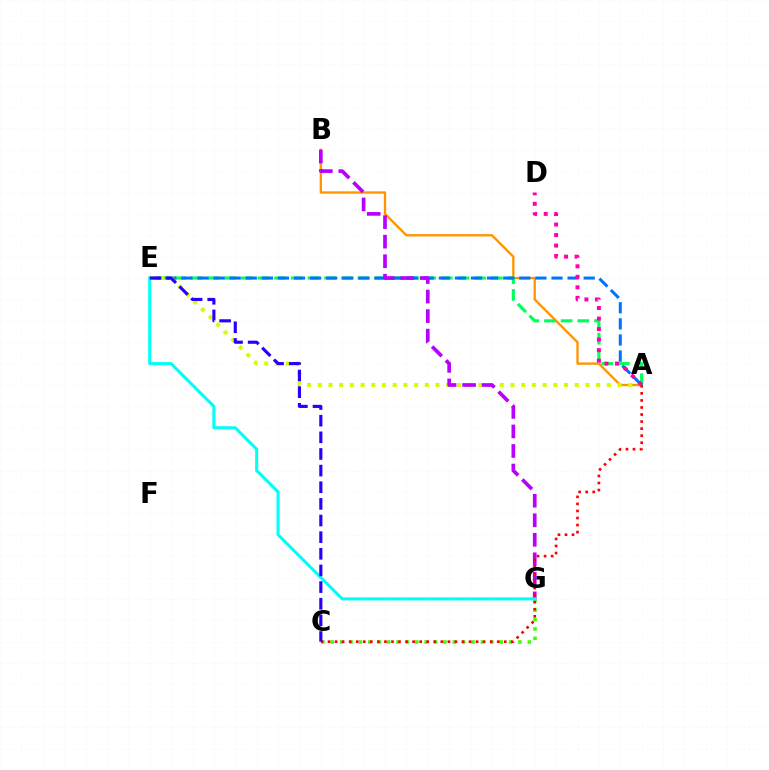{('A', 'B'): [{'color': '#ff9400', 'line_style': 'solid', 'thickness': 1.67}], ('C', 'G'): [{'color': '#3dff00', 'line_style': 'dotted', 'thickness': 2.55}], ('A', 'E'): [{'color': '#00ff5c', 'line_style': 'dashed', 'thickness': 2.27}, {'color': '#0074ff', 'line_style': 'dashed', 'thickness': 2.19}, {'color': '#d1ff00', 'line_style': 'dotted', 'thickness': 2.91}], ('B', 'G'): [{'color': '#b900ff', 'line_style': 'dashed', 'thickness': 2.65}], ('A', 'C'): [{'color': '#ff0000', 'line_style': 'dotted', 'thickness': 1.92}], ('E', 'G'): [{'color': '#00fff6', 'line_style': 'solid', 'thickness': 2.21}], ('A', 'D'): [{'color': '#ff00ac', 'line_style': 'dotted', 'thickness': 2.86}], ('C', 'E'): [{'color': '#2500ff', 'line_style': 'dashed', 'thickness': 2.26}]}